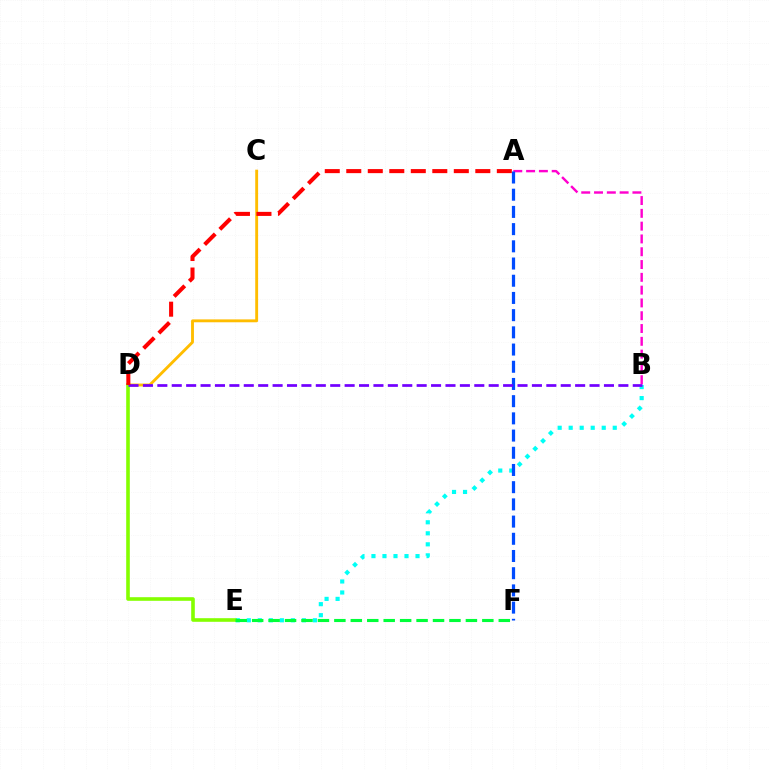{('C', 'D'): [{'color': '#ffbd00', 'line_style': 'solid', 'thickness': 2.07}], ('A', 'B'): [{'color': '#ff00cf', 'line_style': 'dashed', 'thickness': 1.74}], ('B', 'E'): [{'color': '#00fff6', 'line_style': 'dotted', 'thickness': 2.99}], ('D', 'E'): [{'color': '#84ff00', 'line_style': 'solid', 'thickness': 2.6}], ('A', 'F'): [{'color': '#004bff', 'line_style': 'dashed', 'thickness': 2.34}], ('B', 'D'): [{'color': '#7200ff', 'line_style': 'dashed', 'thickness': 1.96}], ('A', 'D'): [{'color': '#ff0000', 'line_style': 'dashed', 'thickness': 2.92}], ('E', 'F'): [{'color': '#00ff39', 'line_style': 'dashed', 'thickness': 2.23}]}